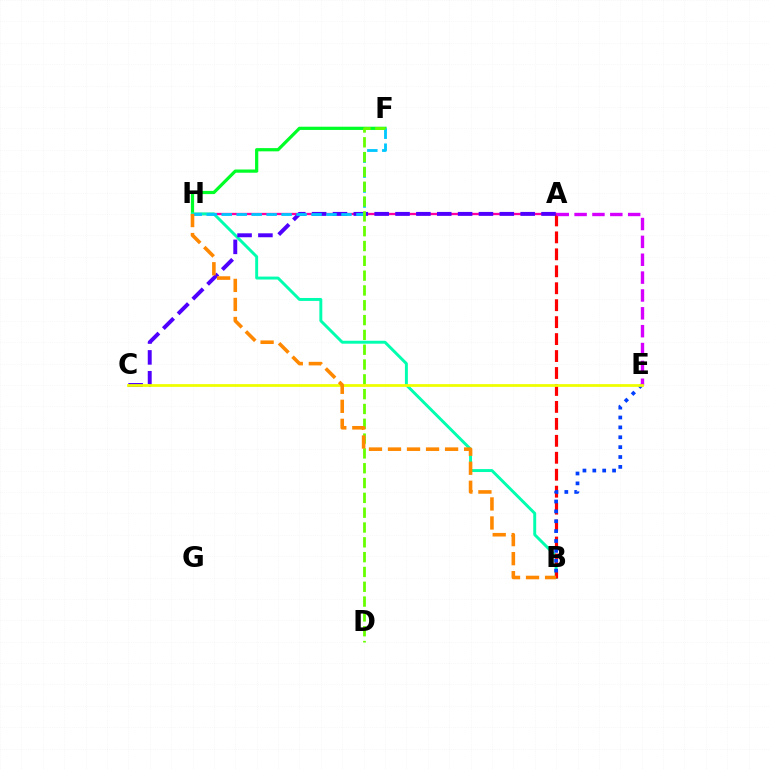{('A', 'H'): [{'color': '#ff00a0', 'line_style': 'solid', 'thickness': 1.67}], ('F', 'H'): [{'color': '#00ff27', 'line_style': 'solid', 'thickness': 2.32}, {'color': '#00c7ff', 'line_style': 'dashed', 'thickness': 2.03}], ('B', 'H'): [{'color': '#00ffaf', 'line_style': 'solid', 'thickness': 2.11}, {'color': '#ff8800', 'line_style': 'dashed', 'thickness': 2.58}], ('A', 'B'): [{'color': '#ff0000', 'line_style': 'dashed', 'thickness': 2.3}], ('B', 'E'): [{'color': '#003fff', 'line_style': 'dotted', 'thickness': 2.68}], ('A', 'E'): [{'color': '#d600ff', 'line_style': 'dashed', 'thickness': 2.43}], ('A', 'C'): [{'color': '#4f00ff', 'line_style': 'dashed', 'thickness': 2.83}], ('D', 'F'): [{'color': '#66ff00', 'line_style': 'dashed', 'thickness': 2.01}], ('C', 'E'): [{'color': '#eeff00', 'line_style': 'solid', 'thickness': 1.98}]}